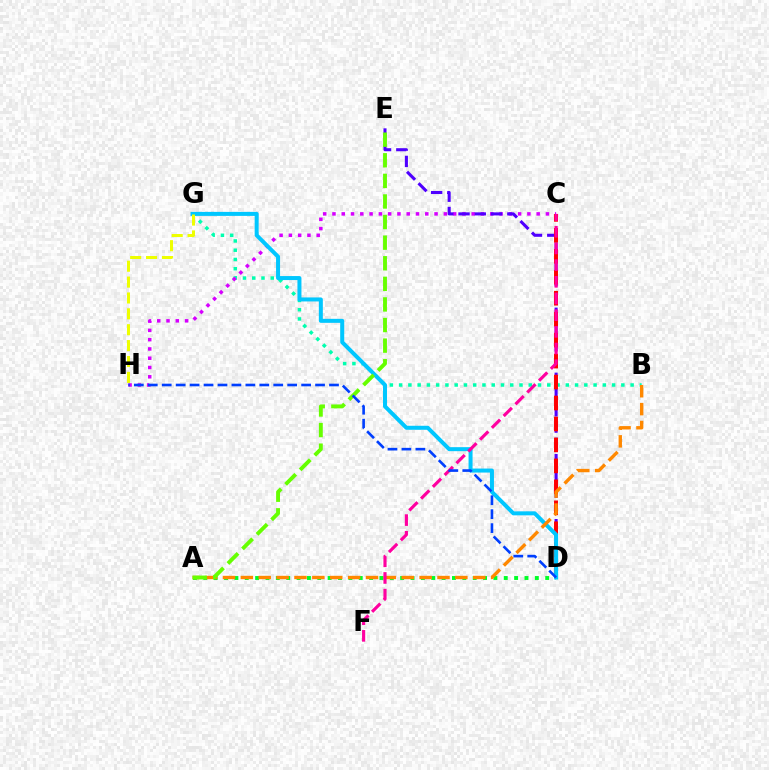{('A', 'D'): [{'color': '#00ff27', 'line_style': 'dotted', 'thickness': 2.81}], ('B', 'G'): [{'color': '#00ffaf', 'line_style': 'dotted', 'thickness': 2.52}], ('C', 'H'): [{'color': '#d600ff', 'line_style': 'dotted', 'thickness': 2.52}], ('D', 'E'): [{'color': '#4f00ff', 'line_style': 'dashed', 'thickness': 2.21}], ('C', 'D'): [{'color': '#ff0000', 'line_style': 'dashed', 'thickness': 2.85}], ('D', 'G'): [{'color': '#00c7ff', 'line_style': 'solid', 'thickness': 2.88}], ('A', 'B'): [{'color': '#ff8800', 'line_style': 'dashed', 'thickness': 2.43}], ('C', 'F'): [{'color': '#ff00a0', 'line_style': 'dashed', 'thickness': 2.27}], ('A', 'E'): [{'color': '#66ff00', 'line_style': 'dashed', 'thickness': 2.8}], ('G', 'H'): [{'color': '#eeff00', 'line_style': 'dashed', 'thickness': 2.16}], ('D', 'H'): [{'color': '#003fff', 'line_style': 'dashed', 'thickness': 1.89}]}